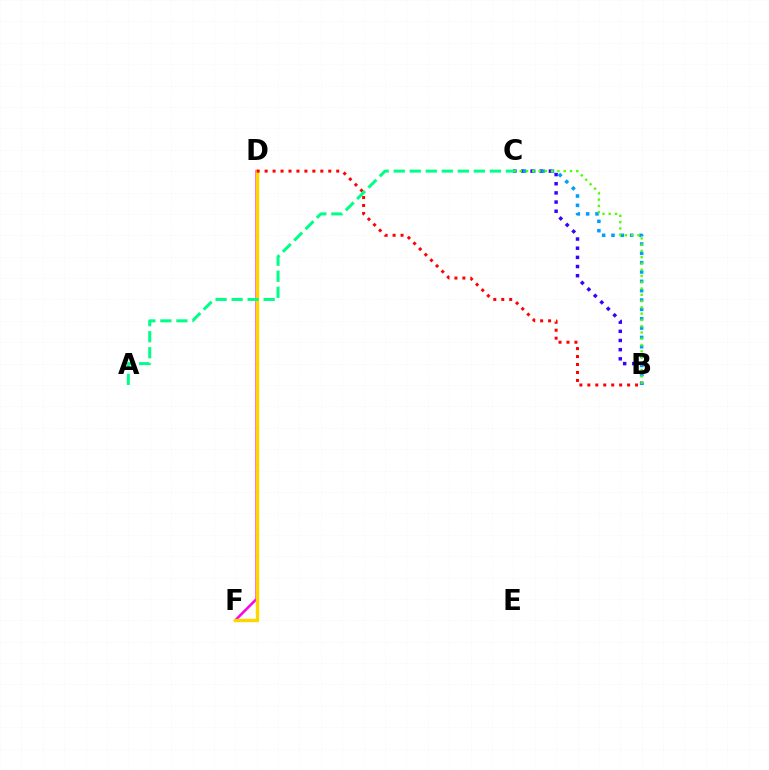{('B', 'C'): [{'color': '#3700ff', 'line_style': 'dotted', 'thickness': 2.49}, {'color': '#009eff', 'line_style': 'dotted', 'thickness': 2.54}, {'color': '#4fff00', 'line_style': 'dotted', 'thickness': 1.7}], ('D', 'F'): [{'color': '#ff00ed', 'line_style': 'solid', 'thickness': 1.82}, {'color': '#ffd500', 'line_style': 'solid', 'thickness': 2.44}], ('B', 'D'): [{'color': '#ff0000', 'line_style': 'dotted', 'thickness': 2.16}], ('A', 'C'): [{'color': '#00ff86', 'line_style': 'dashed', 'thickness': 2.18}]}